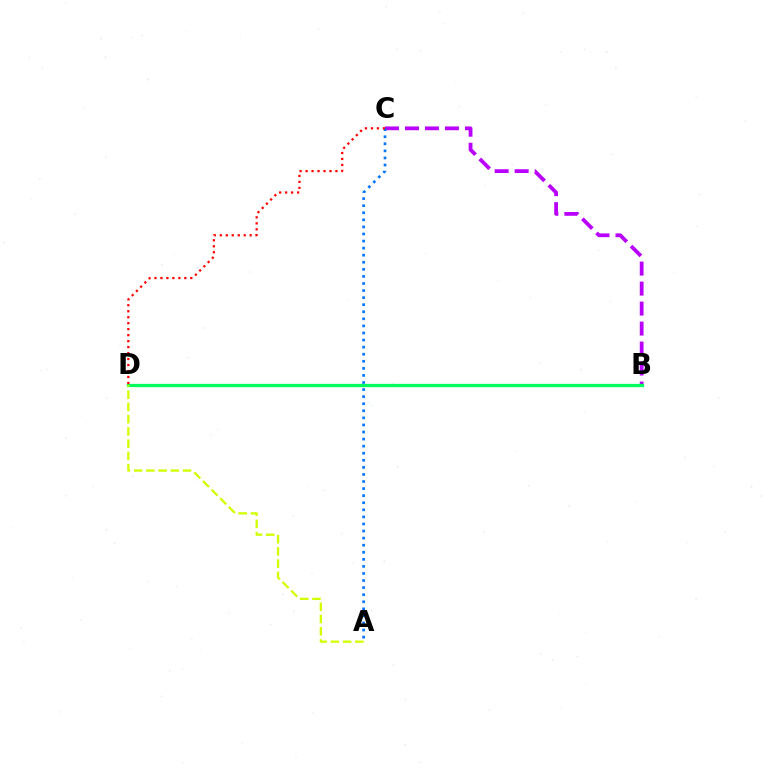{('B', 'C'): [{'color': '#b900ff', 'line_style': 'dashed', 'thickness': 2.72}], ('B', 'D'): [{'color': '#00ff5c', 'line_style': 'solid', 'thickness': 2.37}], ('A', 'C'): [{'color': '#0074ff', 'line_style': 'dotted', 'thickness': 1.92}], ('C', 'D'): [{'color': '#ff0000', 'line_style': 'dotted', 'thickness': 1.62}], ('A', 'D'): [{'color': '#d1ff00', 'line_style': 'dashed', 'thickness': 1.66}]}